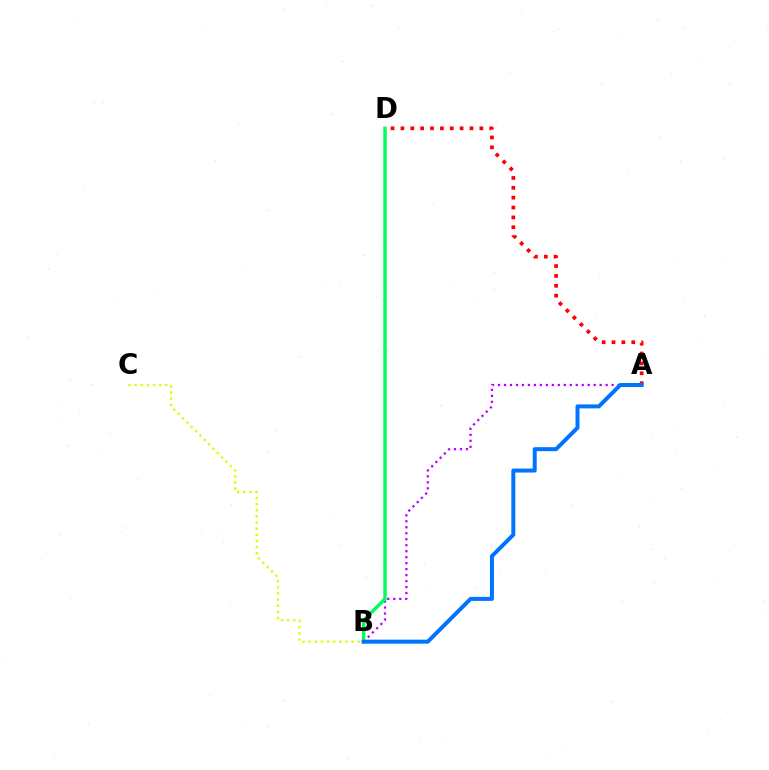{('A', 'B'): [{'color': '#b900ff', 'line_style': 'dotted', 'thickness': 1.62}, {'color': '#0074ff', 'line_style': 'solid', 'thickness': 2.87}], ('B', 'D'): [{'color': '#00ff5c', 'line_style': 'solid', 'thickness': 2.49}], ('B', 'C'): [{'color': '#d1ff00', 'line_style': 'dotted', 'thickness': 1.67}], ('A', 'D'): [{'color': '#ff0000', 'line_style': 'dotted', 'thickness': 2.68}]}